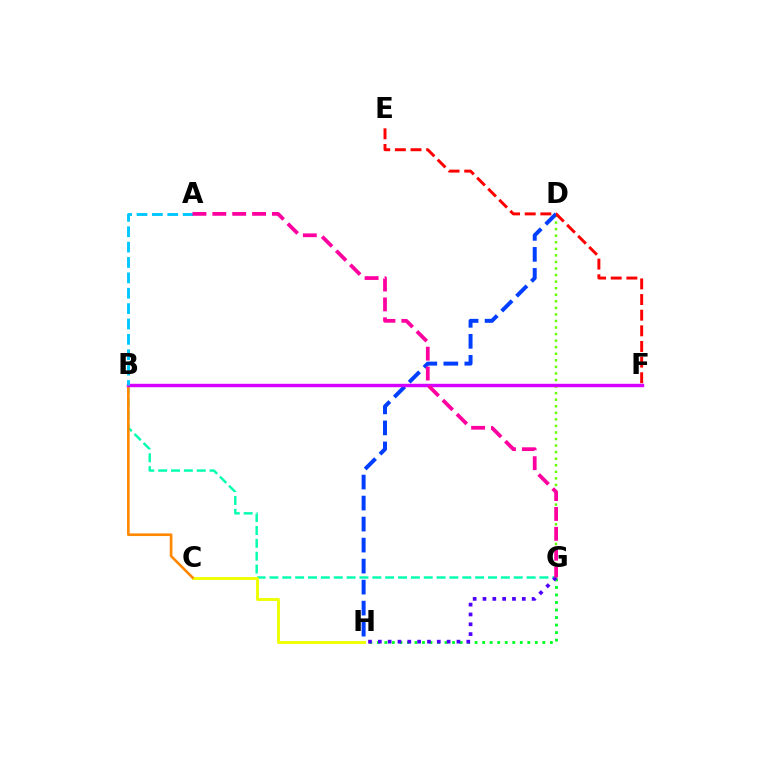{('D', 'G'): [{'color': '#66ff00', 'line_style': 'dotted', 'thickness': 1.78}], ('B', 'G'): [{'color': '#00ffaf', 'line_style': 'dashed', 'thickness': 1.75}], ('G', 'H'): [{'color': '#00ff27', 'line_style': 'dotted', 'thickness': 2.04}, {'color': '#4f00ff', 'line_style': 'dotted', 'thickness': 2.67}], ('D', 'H'): [{'color': '#003fff', 'line_style': 'dashed', 'thickness': 2.85}], ('E', 'F'): [{'color': '#ff0000', 'line_style': 'dashed', 'thickness': 2.12}], ('C', 'H'): [{'color': '#eeff00', 'line_style': 'solid', 'thickness': 2.08}], ('B', 'C'): [{'color': '#ff8800', 'line_style': 'solid', 'thickness': 1.91}], ('B', 'F'): [{'color': '#d600ff', 'line_style': 'solid', 'thickness': 2.47}], ('A', 'B'): [{'color': '#00c7ff', 'line_style': 'dashed', 'thickness': 2.09}], ('A', 'G'): [{'color': '#ff00a0', 'line_style': 'dashed', 'thickness': 2.7}]}